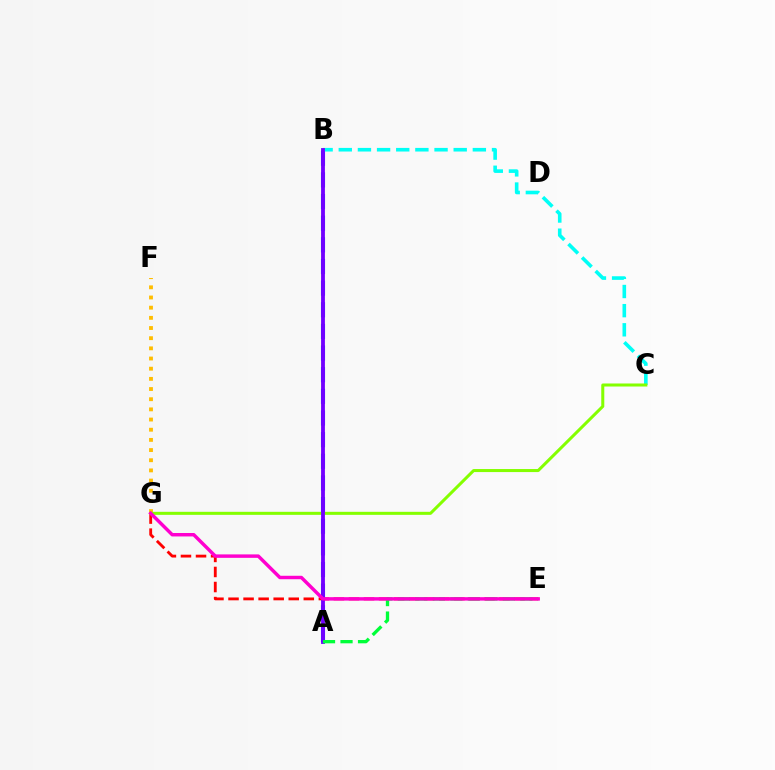{('F', 'G'): [{'color': '#ffbd00', 'line_style': 'dotted', 'thickness': 2.76}], ('E', 'G'): [{'color': '#ff0000', 'line_style': 'dashed', 'thickness': 2.05}, {'color': '#ff00cf', 'line_style': 'solid', 'thickness': 2.48}], ('A', 'B'): [{'color': '#004bff', 'line_style': 'dashed', 'thickness': 2.94}, {'color': '#7200ff', 'line_style': 'solid', 'thickness': 2.75}], ('B', 'C'): [{'color': '#00fff6', 'line_style': 'dashed', 'thickness': 2.6}], ('C', 'G'): [{'color': '#84ff00', 'line_style': 'solid', 'thickness': 2.18}], ('A', 'E'): [{'color': '#00ff39', 'line_style': 'dashed', 'thickness': 2.38}]}